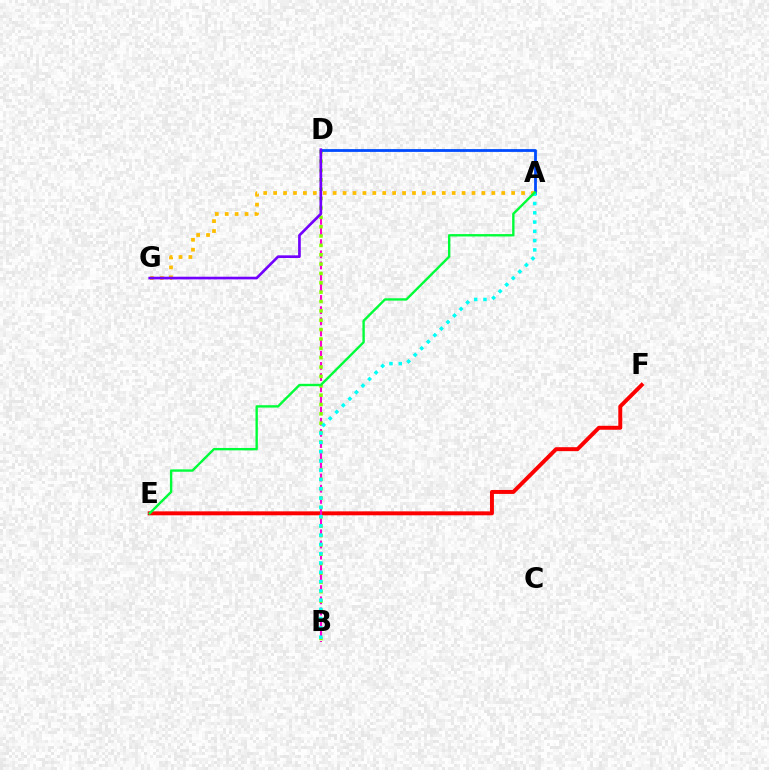{('E', 'F'): [{'color': '#ff0000', 'line_style': 'solid', 'thickness': 2.85}], ('B', 'D'): [{'color': '#ff00cf', 'line_style': 'dashed', 'thickness': 1.52}, {'color': '#84ff00', 'line_style': 'dotted', 'thickness': 2.54}], ('A', 'G'): [{'color': '#ffbd00', 'line_style': 'dotted', 'thickness': 2.69}], ('A', 'D'): [{'color': '#004bff', 'line_style': 'solid', 'thickness': 2.01}], ('A', 'B'): [{'color': '#00fff6', 'line_style': 'dotted', 'thickness': 2.52}], ('A', 'E'): [{'color': '#00ff39', 'line_style': 'solid', 'thickness': 1.71}], ('D', 'G'): [{'color': '#7200ff', 'line_style': 'solid', 'thickness': 1.92}]}